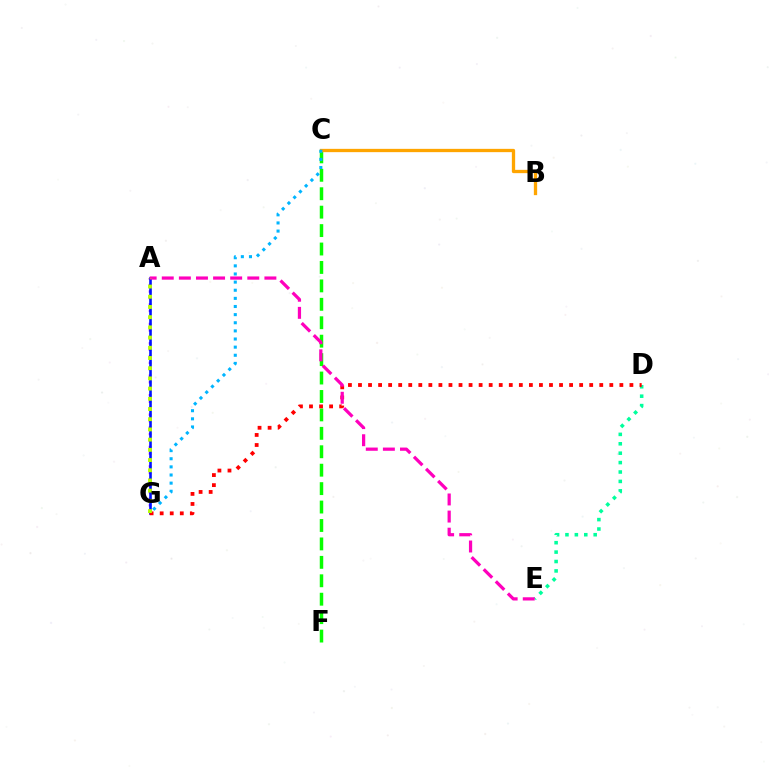{('C', 'F'): [{'color': '#08ff00', 'line_style': 'dashed', 'thickness': 2.5}], ('A', 'G'): [{'color': '#9b00ff', 'line_style': 'dotted', 'thickness': 1.76}, {'color': '#0010ff', 'line_style': 'solid', 'thickness': 1.88}, {'color': '#b3ff00', 'line_style': 'dotted', 'thickness': 2.77}], ('B', 'C'): [{'color': '#ffa500', 'line_style': 'solid', 'thickness': 2.38}], ('D', 'E'): [{'color': '#00ff9d', 'line_style': 'dotted', 'thickness': 2.56}], ('C', 'G'): [{'color': '#00b5ff', 'line_style': 'dotted', 'thickness': 2.21}], ('D', 'G'): [{'color': '#ff0000', 'line_style': 'dotted', 'thickness': 2.73}], ('A', 'E'): [{'color': '#ff00bd', 'line_style': 'dashed', 'thickness': 2.32}]}